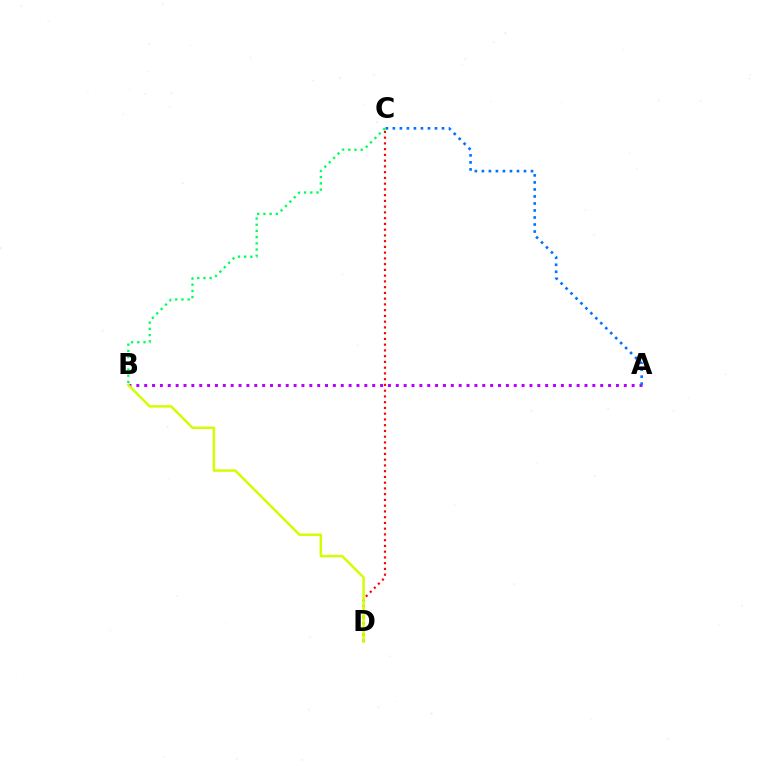{('C', 'D'): [{'color': '#ff0000', 'line_style': 'dotted', 'thickness': 1.56}], ('A', 'B'): [{'color': '#b900ff', 'line_style': 'dotted', 'thickness': 2.14}], ('A', 'C'): [{'color': '#0074ff', 'line_style': 'dotted', 'thickness': 1.91}], ('B', 'C'): [{'color': '#00ff5c', 'line_style': 'dotted', 'thickness': 1.68}], ('B', 'D'): [{'color': '#d1ff00', 'line_style': 'solid', 'thickness': 1.77}]}